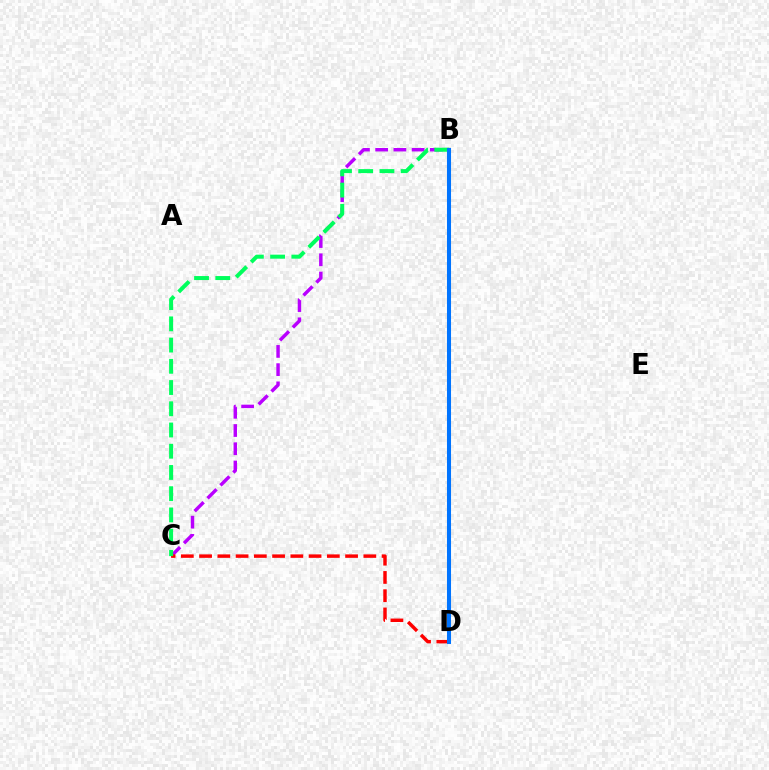{('B', 'D'): [{'color': '#d1ff00', 'line_style': 'dashed', 'thickness': 2.67}, {'color': '#0074ff', 'line_style': 'solid', 'thickness': 2.92}], ('B', 'C'): [{'color': '#b900ff', 'line_style': 'dashed', 'thickness': 2.48}, {'color': '#00ff5c', 'line_style': 'dashed', 'thickness': 2.88}], ('C', 'D'): [{'color': '#ff0000', 'line_style': 'dashed', 'thickness': 2.48}]}